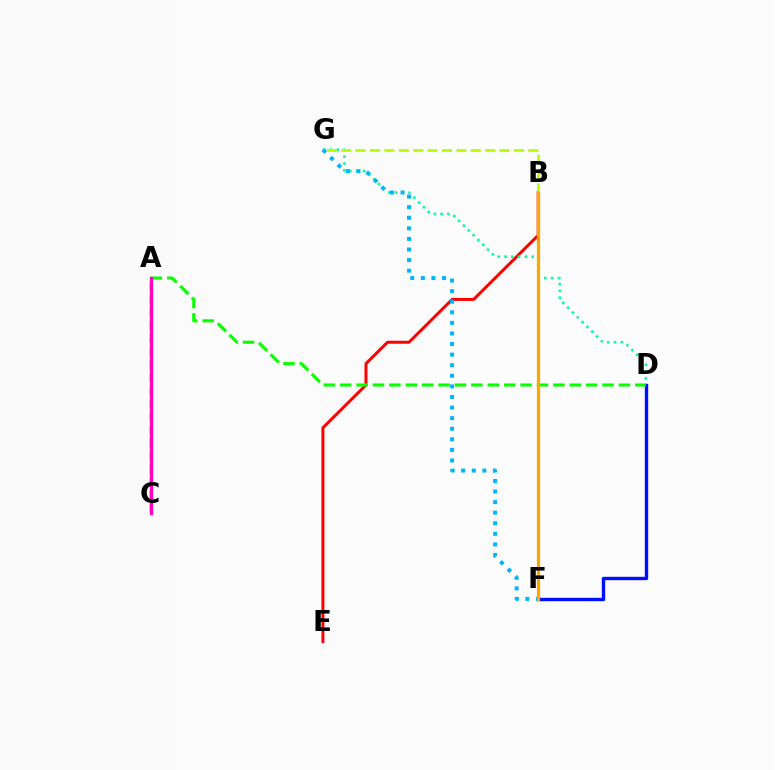{('B', 'E'): [{'color': '#ff0000', 'line_style': 'solid', 'thickness': 2.14}], ('D', 'G'): [{'color': '#00ff9d', 'line_style': 'dotted', 'thickness': 1.85}], ('D', 'F'): [{'color': '#0010ff', 'line_style': 'solid', 'thickness': 2.44}], ('A', 'D'): [{'color': '#08ff00', 'line_style': 'dashed', 'thickness': 2.23}], ('F', 'G'): [{'color': '#00b5ff', 'line_style': 'dotted', 'thickness': 2.88}], ('B', 'G'): [{'color': '#b3ff00', 'line_style': 'dashed', 'thickness': 1.95}], ('A', 'C'): [{'color': '#9b00ff', 'line_style': 'dashed', 'thickness': 1.77}, {'color': '#ff00bd', 'line_style': 'solid', 'thickness': 2.34}], ('B', 'F'): [{'color': '#ffa500', 'line_style': 'solid', 'thickness': 2.33}]}